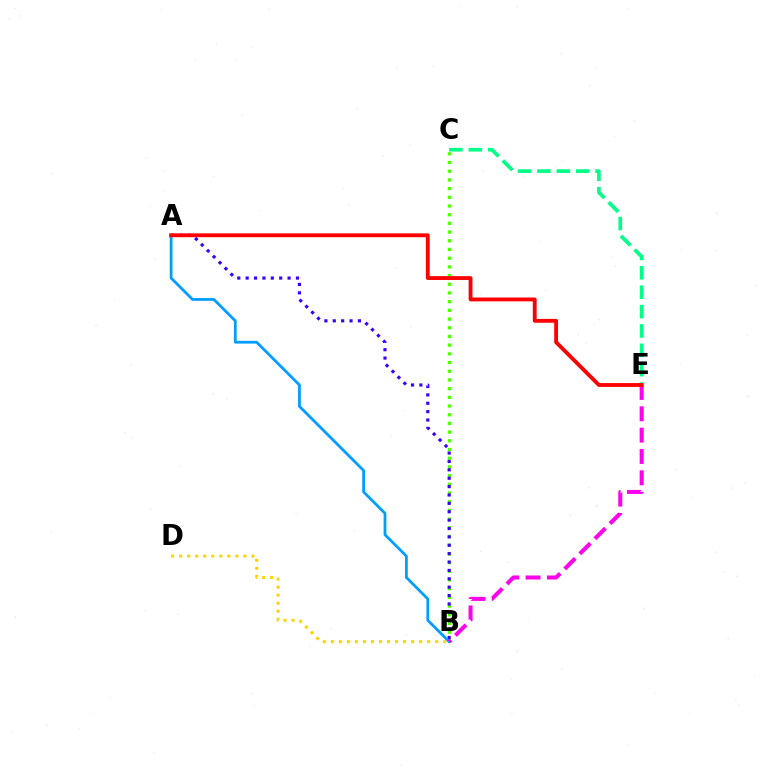{('B', 'C'): [{'color': '#4fff00', 'line_style': 'dotted', 'thickness': 2.36}], ('A', 'B'): [{'color': '#3700ff', 'line_style': 'dotted', 'thickness': 2.28}, {'color': '#009eff', 'line_style': 'solid', 'thickness': 1.99}], ('B', 'D'): [{'color': '#ffd500', 'line_style': 'dotted', 'thickness': 2.18}], ('C', 'E'): [{'color': '#00ff86', 'line_style': 'dashed', 'thickness': 2.63}], ('B', 'E'): [{'color': '#ff00ed', 'line_style': 'dashed', 'thickness': 2.9}], ('A', 'E'): [{'color': '#ff0000', 'line_style': 'solid', 'thickness': 2.76}]}